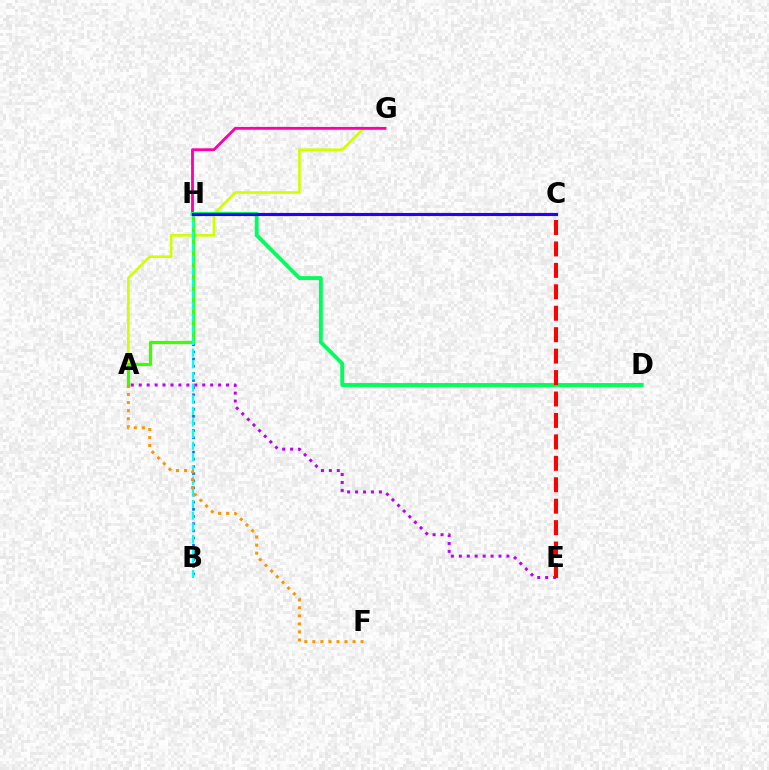{('A', 'G'): [{'color': '#d1ff00', 'line_style': 'solid', 'thickness': 1.87}], ('B', 'H'): [{'color': '#0074ff', 'line_style': 'dotted', 'thickness': 1.95}, {'color': '#00fff6', 'line_style': 'dashed', 'thickness': 1.58}], ('A', 'E'): [{'color': '#b900ff', 'line_style': 'dotted', 'thickness': 2.16}], ('A', 'H'): [{'color': '#3dff00', 'line_style': 'solid', 'thickness': 2.32}], ('G', 'H'): [{'color': '#ff00ac', 'line_style': 'solid', 'thickness': 2.04}], ('D', 'H'): [{'color': '#00ff5c', 'line_style': 'solid', 'thickness': 2.8}], ('C', 'E'): [{'color': '#ff0000', 'line_style': 'dashed', 'thickness': 2.91}], ('C', 'H'): [{'color': '#2500ff', 'line_style': 'solid', 'thickness': 2.25}], ('A', 'F'): [{'color': '#ff9400', 'line_style': 'dotted', 'thickness': 2.19}]}